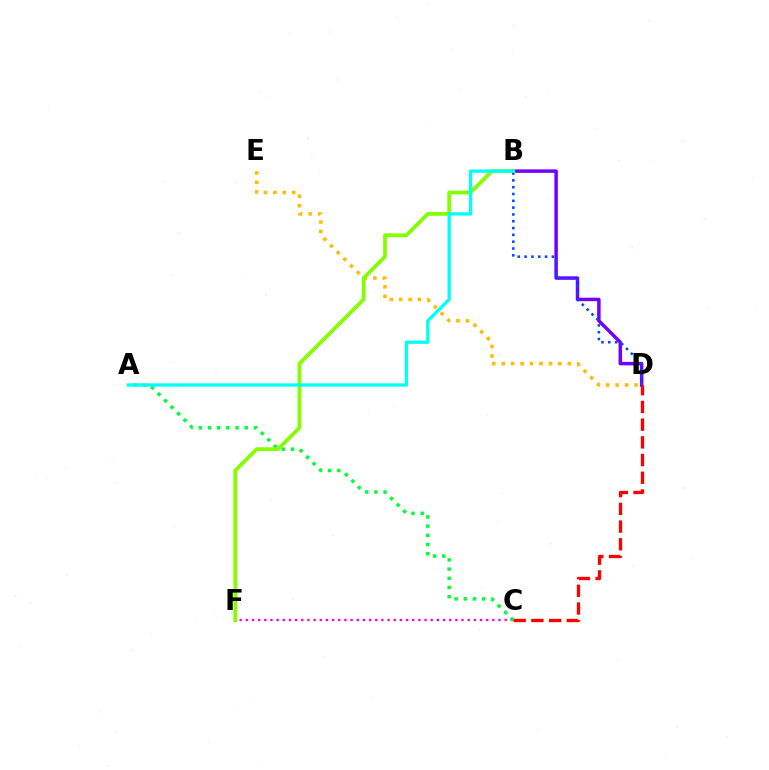{('D', 'E'): [{'color': '#ffbd00', 'line_style': 'dotted', 'thickness': 2.57}], ('C', 'F'): [{'color': '#ff00cf', 'line_style': 'dotted', 'thickness': 1.67}], ('A', 'C'): [{'color': '#00ff39', 'line_style': 'dotted', 'thickness': 2.5}], ('B', 'D'): [{'color': '#7200ff', 'line_style': 'solid', 'thickness': 2.51}, {'color': '#004bff', 'line_style': 'dotted', 'thickness': 1.85}], ('B', 'F'): [{'color': '#84ff00', 'line_style': 'solid', 'thickness': 2.71}], ('A', 'B'): [{'color': '#00fff6', 'line_style': 'solid', 'thickness': 2.37}], ('C', 'D'): [{'color': '#ff0000', 'line_style': 'dashed', 'thickness': 2.41}]}